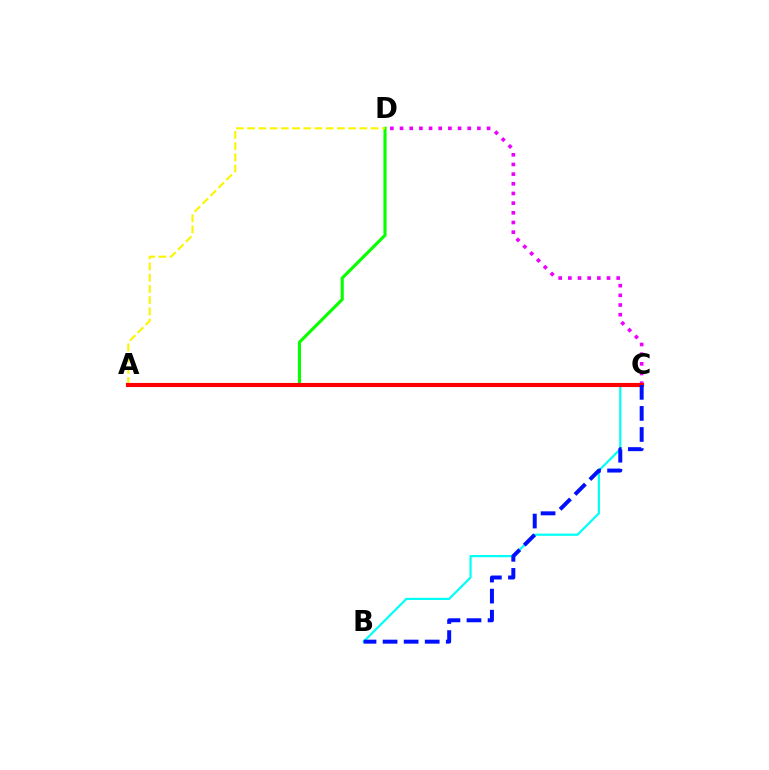{('A', 'D'): [{'color': '#08ff00', 'line_style': 'solid', 'thickness': 2.25}, {'color': '#fcf500', 'line_style': 'dashed', 'thickness': 1.52}], ('B', 'C'): [{'color': '#00fff6', 'line_style': 'solid', 'thickness': 1.58}, {'color': '#0010ff', 'line_style': 'dashed', 'thickness': 2.86}], ('C', 'D'): [{'color': '#ee00ff', 'line_style': 'dotted', 'thickness': 2.63}], ('A', 'C'): [{'color': '#ff0000', 'line_style': 'solid', 'thickness': 2.97}]}